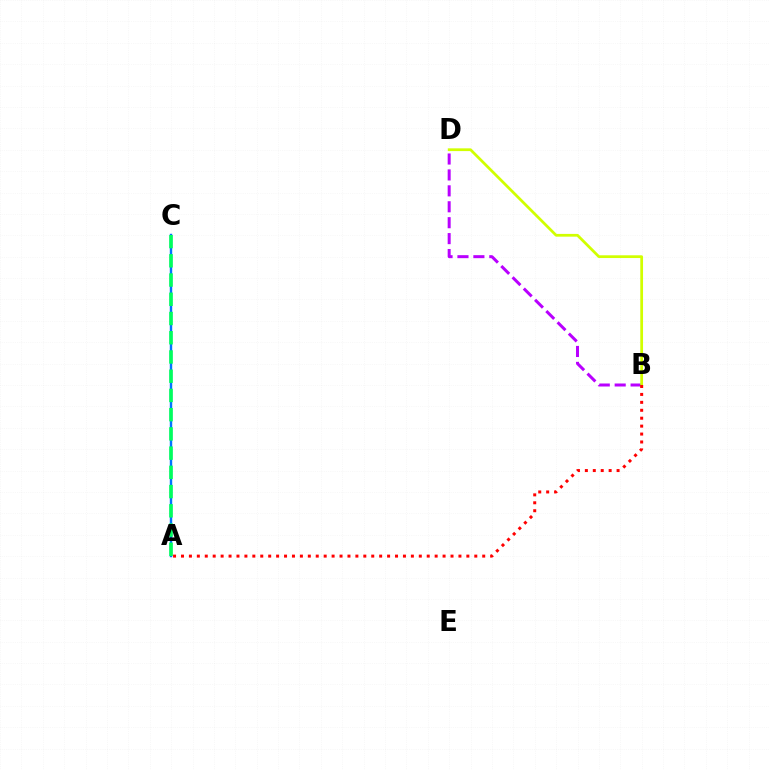{('B', 'D'): [{'color': '#b900ff', 'line_style': 'dashed', 'thickness': 2.16}, {'color': '#d1ff00', 'line_style': 'solid', 'thickness': 1.98}], ('A', 'C'): [{'color': '#0074ff', 'line_style': 'solid', 'thickness': 1.75}, {'color': '#00ff5c', 'line_style': 'dashed', 'thickness': 2.61}], ('A', 'B'): [{'color': '#ff0000', 'line_style': 'dotted', 'thickness': 2.15}]}